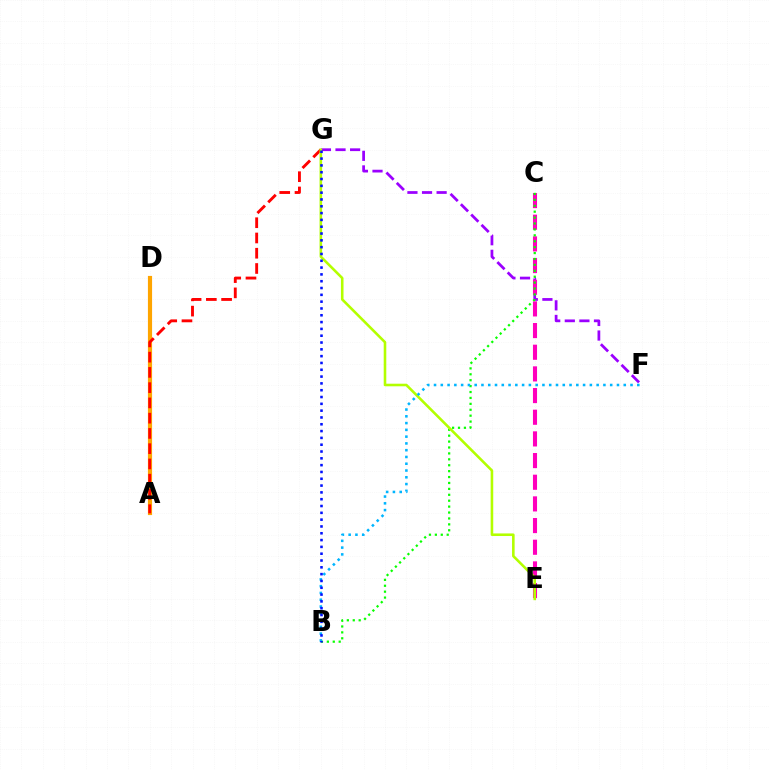{('F', 'G'): [{'color': '#9b00ff', 'line_style': 'dashed', 'thickness': 1.98}], ('C', 'E'): [{'color': '#ff00bd', 'line_style': 'dashed', 'thickness': 2.94}], ('A', 'D'): [{'color': '#00ff9d', 'line_style': 'solid', 'thickness': 1.64}, {'color': '#ffa500', 'line_style': 'solid', 'thickness': 3.0}], ('B', 'C'): [{'color': '#08ff00', 'line_style': 'dotted', 'thickness': 1.61}], ('A', 'G'): [{'color': '#ff0000', 'line_style': 'dashed', 'thickness': 2.07}], ('E', 'G'): [{'color': '#b3ff00', 'line_style': 'solid', 'thickness': 1.86}], ('B', 'F'): [{'color': '#00b5ff', 'line_style': 'dotted', 'thickness': 1.84}], ('B', 'G'): [{'color': '#0010ff', 'line_style': 'dotted', 'thickness': 1.85}]}